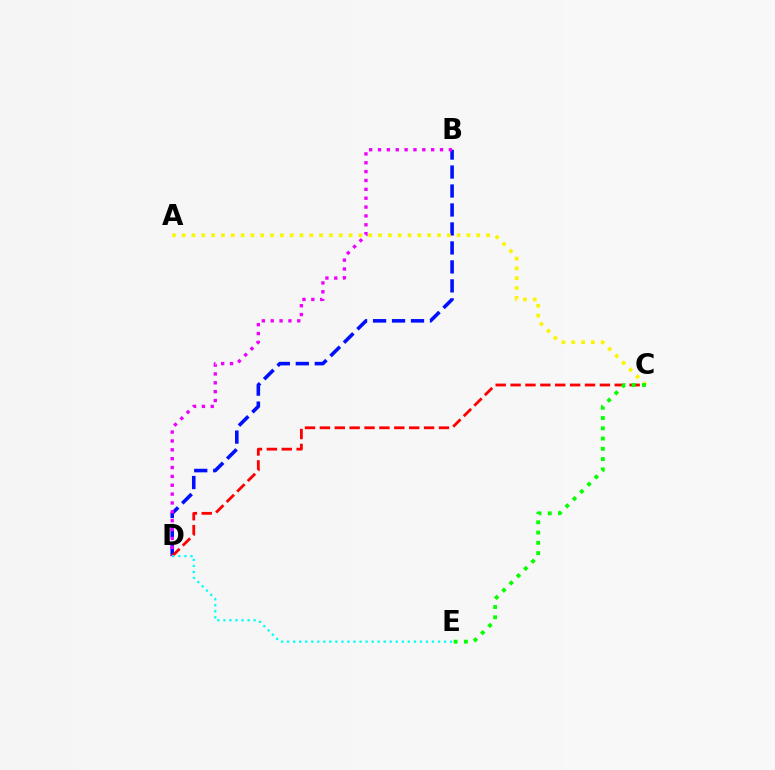{('B', 'D'): [{'color': '#0010ff', 'line_style': 'dashed', 'thickness': 2.58}, {'color': '#ee00ff', 'line_style': 'dotted', 'thickness': 2.41}], ('A', 'C'): [{'color': '#fcf500', 'line_style': 'dotted', 'thickness': 2.67}], ('C', 'D'): [{'color': '#ff0000', 'line_style': 'dashed', 'thickness': 2.02}], ('D', 'E'): [{'color': '#00fff6', 'line_style': 'dotted', 'thickness': 1.64}], ('C', 'E'): [{'color': '#08ff00', 'line_style': 'dotted', 'thickness': 2.79}]}